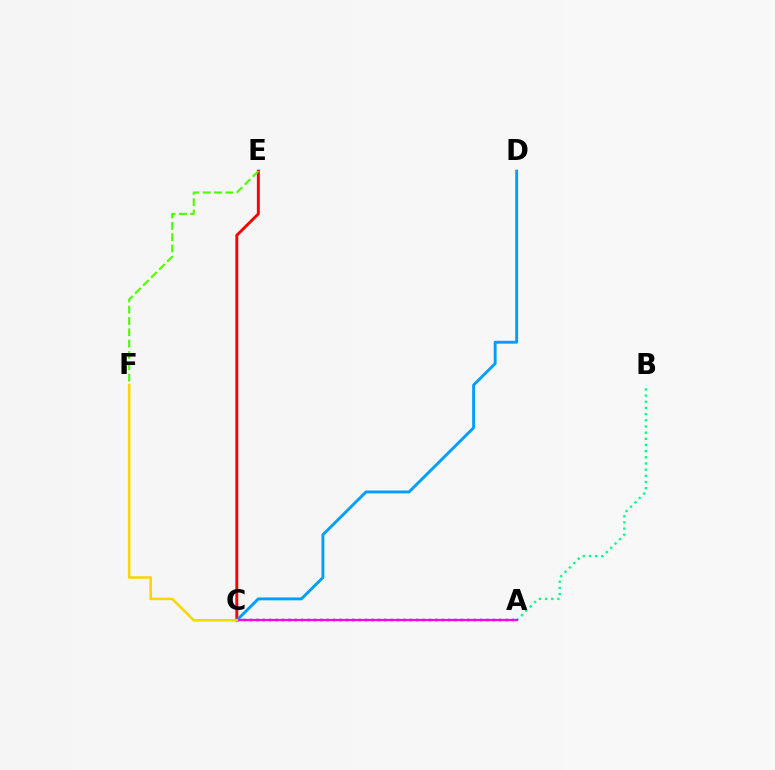{('A', 'C'): [{'color': '#3700ff', 'line_style': 'dotted', 'thickness': 1.74}, {'color': '#ff00ed', 'line_style': 'solid', 'thickness': 1.61}], ('C', 'E'): [{'color': '#ff0000', 'line_style': 'solid', 'thickness': 2.09}], ('C', 'D'): [{'color': '#009eff', 'line_style': 'solid', 'thickness': 2.08}], ('A', 'B'): [{'color': '#00ff86', 'line_style': 'dotted', 'thickness': 1.68}], ('E', 'F'): [{'color': '#4fff00', 'line_style': 'dashed', 'thickness': 1.54}], ('C', 'F'): [{'color': '#ffd500', 'line_style': 'solid', 'thickness': 1.85}]}